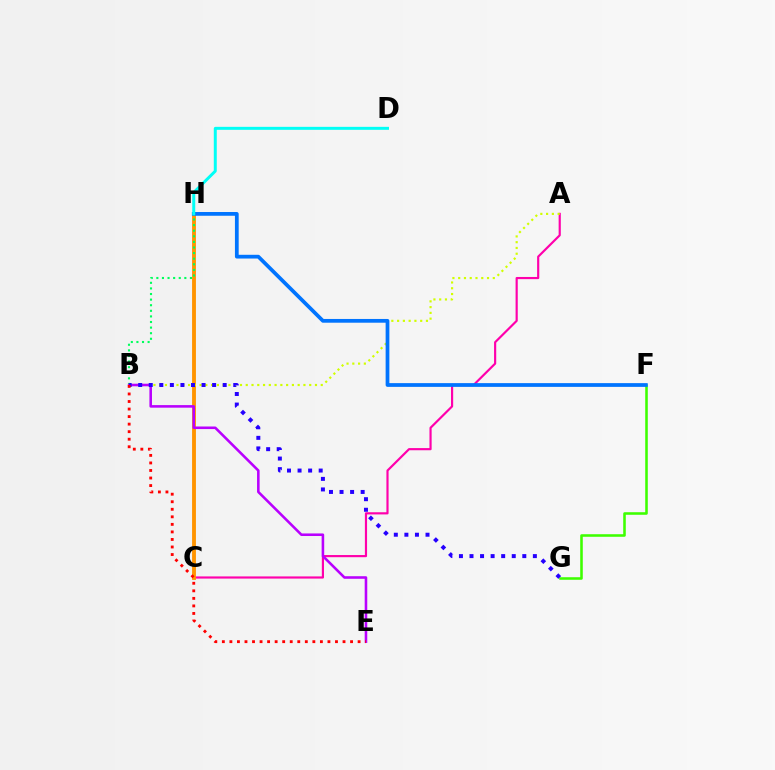{('A', 'C'): [{'color': '#ff00ac', 'line_style': 'solid', 'thickness': 1.56}], ('C', 'H'): [{'color': '#ff9400', 'line_style': 'solid', 'thickness': 2.78}], ('B', 'H'): [{'color': '#00ff5c', 'line_style': 'dotted', 'thickness': 1.52}], ('F', 'G'): [{'color': '#3dff00', 'line_style': 'solid', 'thickness': 1.85}], ('A', 'B'): [{'color': '#d1ff00', 'line_style': 'dotted', 'thickness': 1.57}], ('F', 'H'): [{'color': '#0074ff', 'line_style': 'solid', 'thickness': 2.7}], ('B', 'E'): [{'color': '#b900ff', 'line_style': 'solid', 'thickness': 1.85}, {'color': '#ff0000', 'line_style': 'dotted', 'thickness': 2.05}], ('B', 'G'): [{'color': '#2500ff', 'line_style': 'dotted', 'thickness': 2.87}], ('D', 'H'): [{'color': '#00fff6', 'line_style': 'solid', 'thickness': 2.14}]}